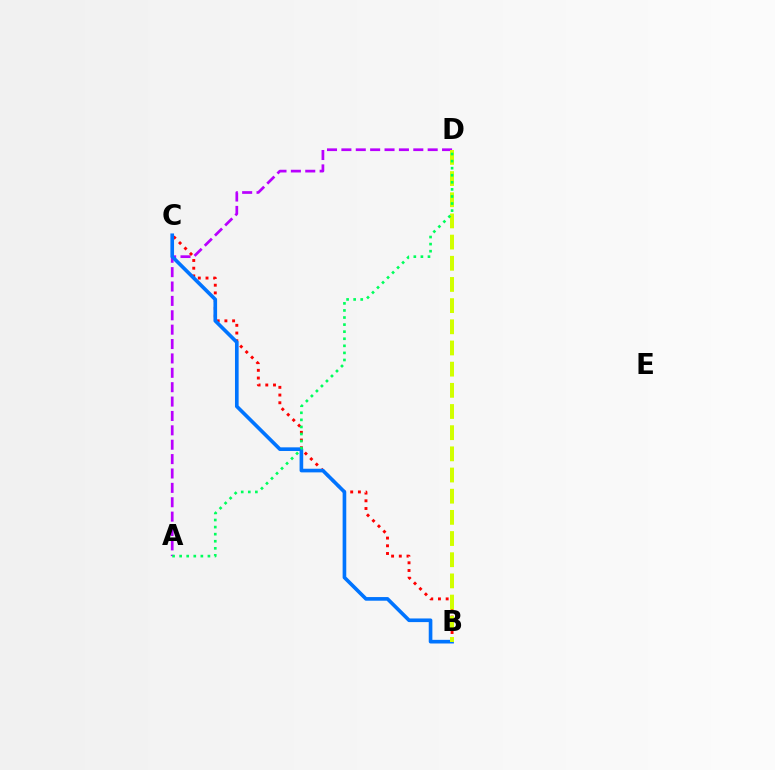{('A', 'D'): [{'color': '#b900ff', 'line_style': 'dashed', 'thickness': 1.95}, {'color': '#00ff5c', 'line_style': 'dotted', 'thickness': 1.92}], ('B', 'C'): [{'color': '#ff0000', 'line_style': 'dotted', 'thickness': 2.09}, {'color': '#0074ff', 'line_style': 'solid', 'thickness': 2.62}], ('B', 'D'): [{'color': '#d1ff00', 'line_style': 'dashed', 'thickness': 2.88}]}